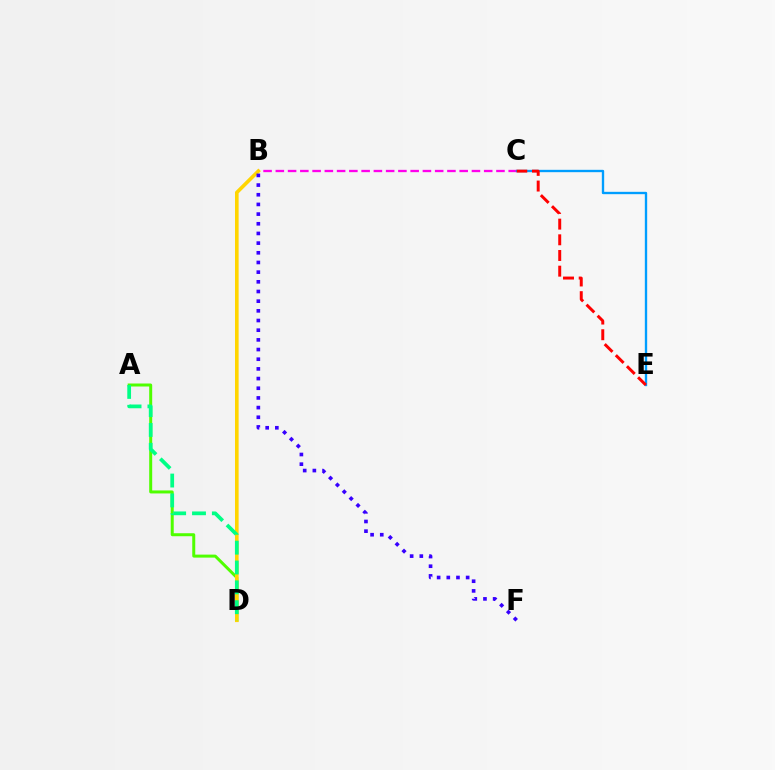{('B', 'C'): [{'color': '#ff00ed', 'line_style': 'dashed', 'thickness': 1.67}], ('C', 'E'): [{'color': '#009eff', 'line_style': 'solid', 'thickness': 1.69}, {'color': '#ff0000', 'line_style': 'dashed', 'thickness': 2.13}], ('A', 'D'): [{'color': '#4fff00', 'line_style': 'solid', 'thickness': 2.16}, {'color': '#00ff86', 'line_style': 'dashed', 'thickness': 2.7}], ('B', 'D'): [{'color': '#ffd500', 'line_style': 'solid', 'thickness': 2.61}], ('B', 'F'): [{'color': '#3700ff', 'line_style': 'dotted', 'thickness': 2.63}]}